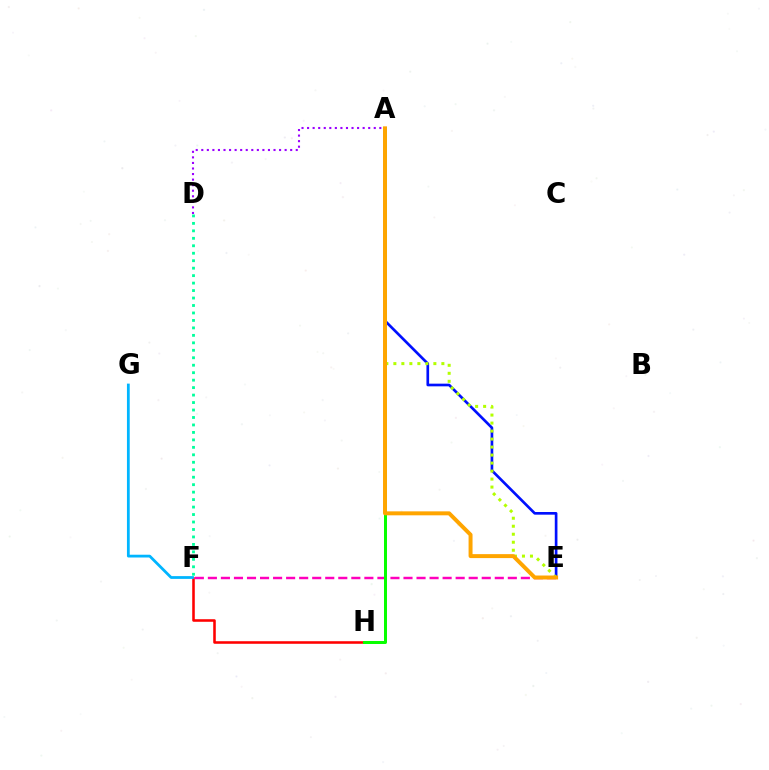{('A', 'E'): [{'color': '#0010ff', 'line_style': 'solid', 'thickness': 1.92}, {'color': '#b3ff00', 'line_style': 'dotted', 'thickness': 2.17}, {'color': '#ffa500', 'line_style': 'solid', 'thickness': 2.85}], ('F', 'H'): [{'color': '#ff0000', 'line_style': 'solid', 'thickness': 1.84}], ('F', 'G'): [{'color': '#00b5ff', 'line_style': 'solid', 'thickness': 2.0}], ('E', 'F'): [{'color': '#ff00bd', 'line_style': 'dashed', 'thickness': 1.77}], ('A', 'D'): [{'color': '#9b00ff', 'line_style': 'dotted', 'thickness': 1.51}], ('A', 'H'): [{'color': '#08ff00', 'line_style': 'solid', 'thickness': 2.16}], ('D', 'F'): [{'color': '#00ff9d', 'line_style': 'dotted', 'thickness': 2.03}]}